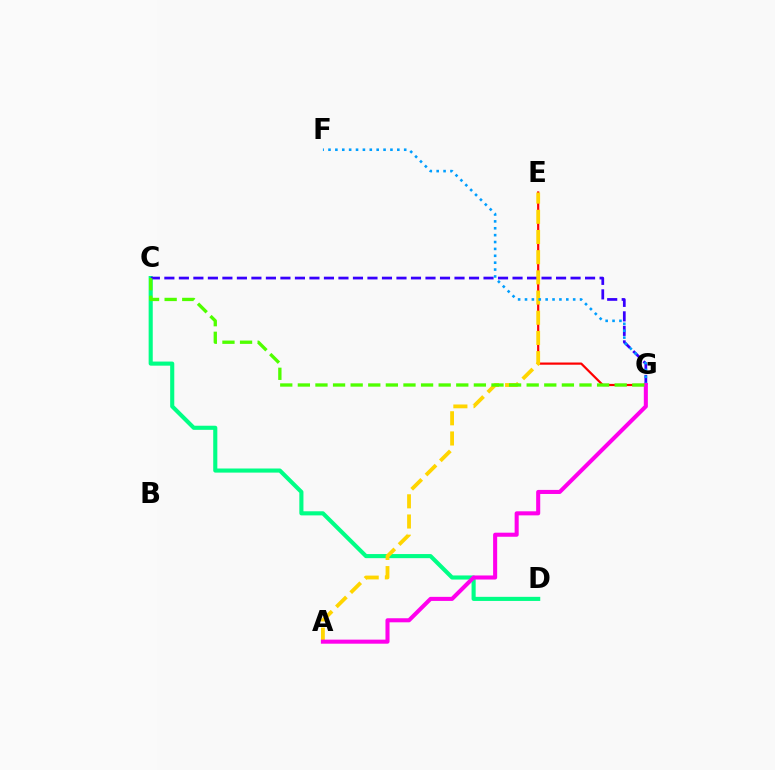{('E', 'G'): [{'color': '#ff0000', 'line_style': 'solid', 'thickness': 1.59}], ('C', 'D'): [{'color': '#00ff86', 'line_style': 'solid', 'thickness': 2.95}], ('C', 'G'): [{'color': '#3700ff', 'line_style': 'dashed', 'thickness': 1.97}, {'color': '#4fff00', 'line_style': 'dashed', 'thickness': 2.39}], ('A', 'E'): [{'color': '#ffd500', 'line_style': 'dashed', 'thickness': 2.74}], ('F', 'G'): [{'color': '#009eff', 'line_style': 'dotted', 'thickness': 1.87}], ('A', 'G'): [{'color': '#ff00ed', 'line_style': 'solid', 'thickness': 2.92}]}